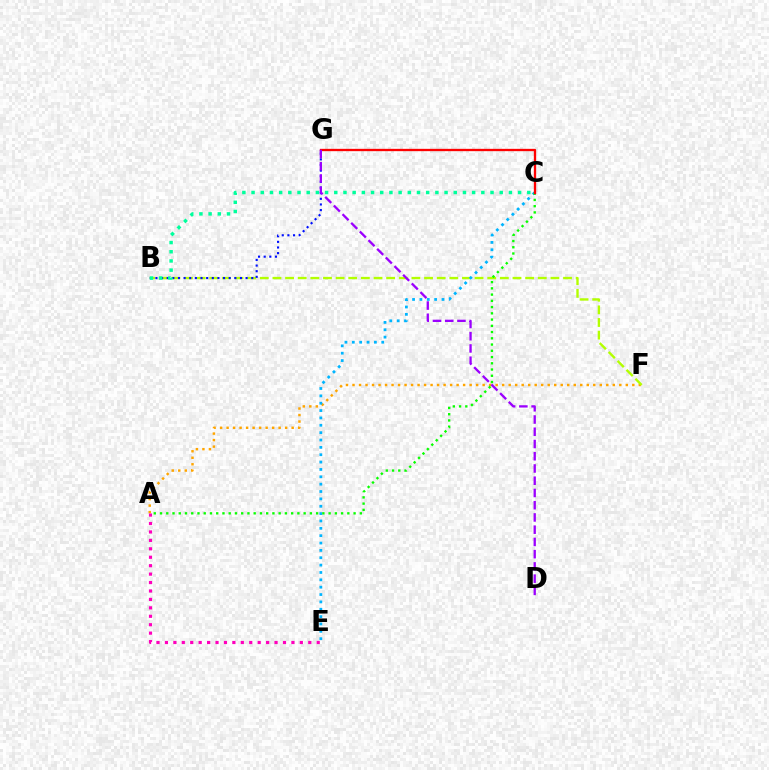{('A', 'F'): [{'color': '#ffa500', 'line_style': 'dotted', 'thickness': 1.77}], ('B', 'F'): [{'color': '#b3ff00', 'line_style': 'dashed', 'thickness': 1.72}], ('C', 'E'): [{'color': '#00b5ff', 'line_style': 'dotted', 'thickness': 2.0}], ('B', 'G'): [{'color': '#0010ff', 'line_style': 'dotted', 'thickness': 1.53}], ('A', 'C'): [{'color': '#08ff00', 'line_style': 'dotted', 'thickness': 1.7}], ('A', 'E'): [{'color': '#ff00bd', 'line_style': 'dotted', 'thickness': 2.29}], ('B', 'C'): [{'color': '#00ff9d', 'line_style': 'dotted', 'thickness': 2.5}], ('C', 'G'): [{'color': '#ff0000', 'line_style': 'solid', 'thickness': 1.67}], ('D', 'G'): [{'color': '#9b00ff', 'line_style': 'dashed', 'thickness': 1.66}]}